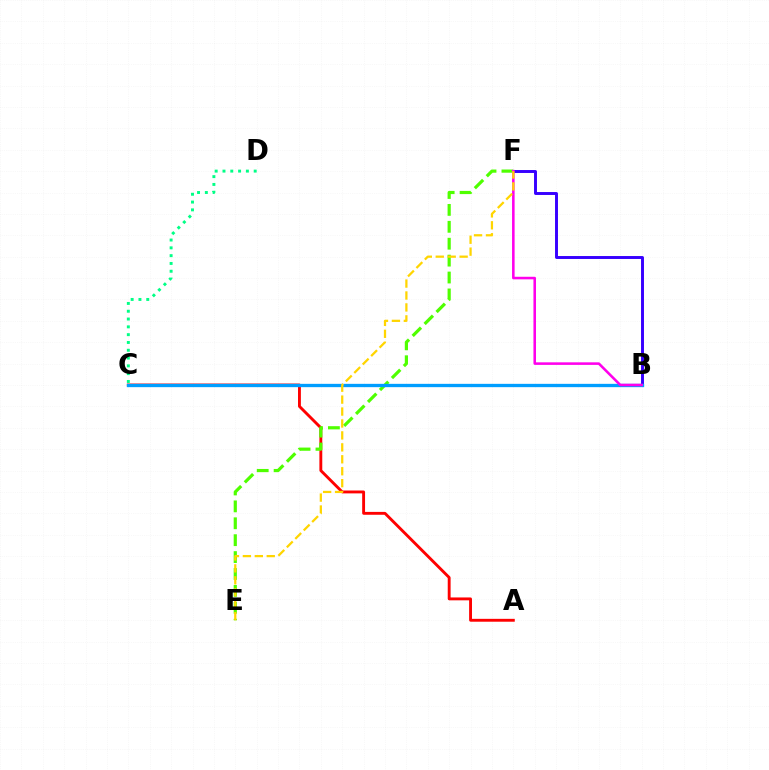{('C', 'D'): [{'color': '#00ff86', 'line_style': 'dotted', 'thickness': 2.12}], ('B', 'F'): [{'color': '#3700ff', 'line_style': 'solid', 'thickness': 2.12}, {'color': '#ff00ed', 'line_style': 'solid', 'thickness': 1.85}], ('A', 'C'): [{'color': '#ff0000', 'line_style': 'solid', 'thickness': 2.07}], ('E', 'F'): [{'color': '#4fff00', 'line_style': 'dashed', 'thickness': 2.3}, {'color': '#ffd500', 'line_style': 'dashed', 'thickness': 1.62}], ('B', 'C'): [{'color': '#009eff', 'line_style': 'solid', 'thickness': 2.39}]}